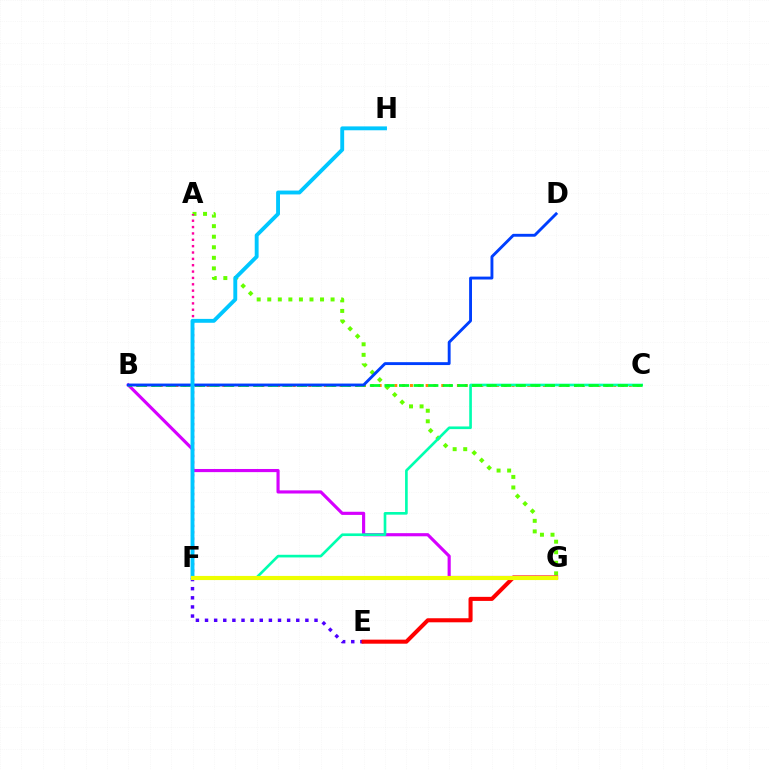{('A', 'G'): [{'color': '#66ff00', 'line_style': 'dotted', 'thickness': 2.87}], ('E', 'F'): [{'color': '#4f00ff', 'line_style': 'dotted', 'thickness': 2.48}], ('B', 'G'): [{'color': '#d600ff', 'line_style': 'solid', 'thickness': 2.26}], ('B', 'C'): [{'color': '#ff8800', 'line_style': 'dotted', 'thickness': 2.12}, {'color': '#00ff27', 'line_style': 'dashed', 'thickness': 1.98}], ('C', 'F'): [{'color': '#00ffaf', 'line_style': 'solid', 'thickness': 1.91}], ('A', 'F'): [{'color': '#ff00a0', 'line_style': 'dotted', 'thickness': 1.73}], ('B', 'D'): [{'color': '#003fff', 'line_style': 'solid', 'thickness': 2.08}], ('F', 'H'): [{'color': '#00c7ff', 'line_style': 'solid', 'thickness': 2.79}], ('E', 'G'): [{'color': '#ff0000', 'line_style': 'solid', 'thickness': 2.92}], ('F', 'G'): [{'color': '#eeff00', 'line_style': 'solid', 'thickness': 2.97}]}